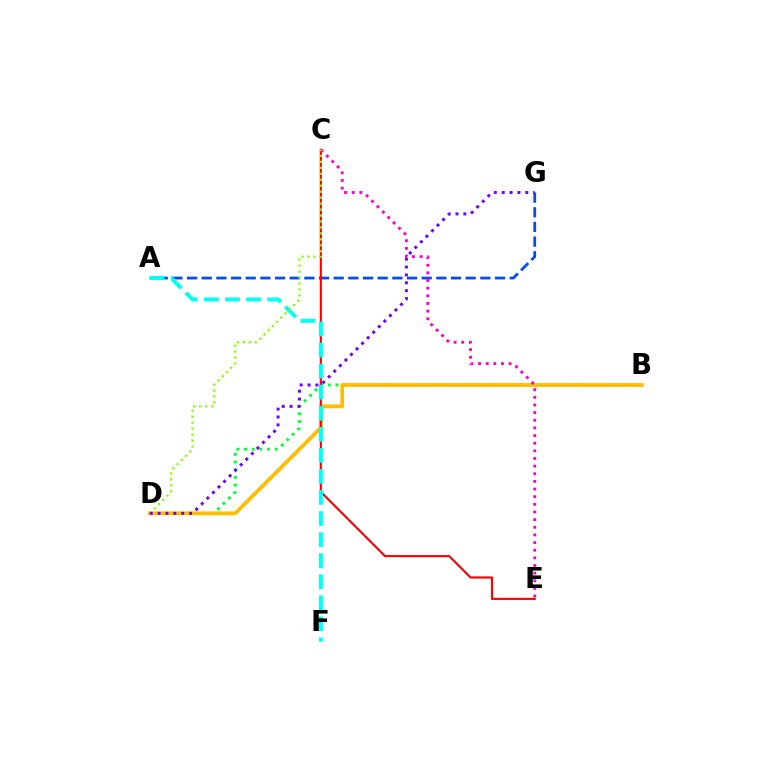{('B', 'D'): [{'color': '#00ff39', 'line_style': 'dotted', 'thickness': 2.09}, {'color': '#ffbd00', 'line_style': 'solid', 'thickness': 2.71}], ('A', 'G'): [{'color': '#004bff', 'line_style': 'dashed', 'thickness': 1.99}], ('C', 'E'): [{'color': '#ff0000', 'line_style': 'solid', 'thickness': 1.53}, {'color': '#ff00cf', 'line_style': 'dotted', 'thickness': 2.08}], ('A', 'F'): [{'color': '#00fff6', 'line_style': 'dashed', 'thickness': 2.86}], ('C', 'D'): [{'color': '#84ff00', 'line_style': 'dotted', 'thickness': 1.62}], ('D', 'G'): [{'color': '#7200ff', 'line_style': 'dotted', 'thickness': 2.14}]}